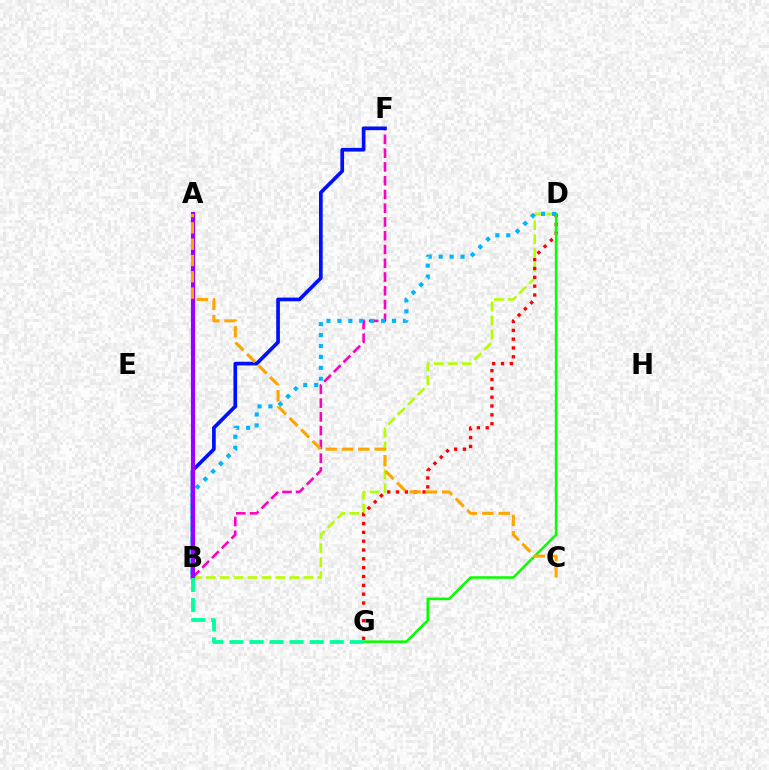{('B', 'D'): [{'color': '#b3ff00', 'line_style': 'dashed', 'thickness': 1.89}, {'color': '#00b5ff', 'line_style': 'dotted', 'thickness': 2.97}], ('D', 'G'): [{'color': '#ff0000', 'line_style': 'dotted', 'thickness': 2.4}, {'color': '#08ff00', 'line_style': 'solid', 'thickness': 1.85}], ('B', 'F'): [{'color': '#ff00bd', 'line_style': 'dashed', 'thickness': 1.87}, {'color': '#0010ff', 'line_style': 'solid', 'thickness': 2.66}], ('A', 'B'): [{'color': '#9b00ff', 'line_style': 'solid', 'thickness': 2.98}], ('A', 'C'): [{'color': '#ffa500', 'line_style': 'dashed', 'thickness': 2.22}], ('B', 'G'): [{'color': '#00ff9d', 'line_style': 'dashed', 'thickness': 2.73}]}